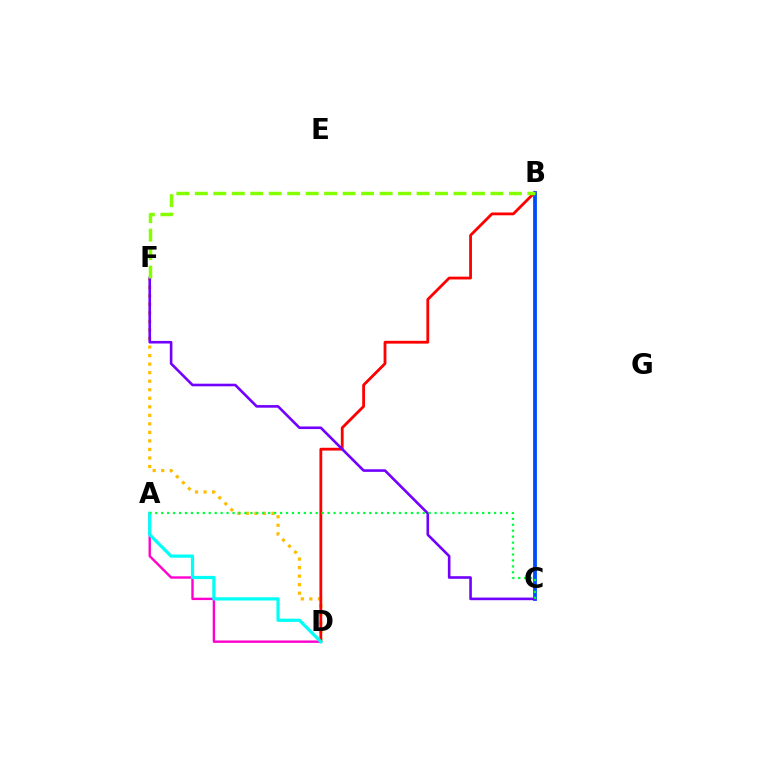{('D', 'F'): [{'color': '#ffbd00', 'line_style': 'dotted', 'thickness': 2.32}], ('A', 'D'): [{'color': '#ff00cf', 'line_style': 'solid', 'thickness': 1.72}, {'color': '#00fff6', 'line_style': 'solid', 'thickness': 2.33}], ('B', 'D'): [{'color': '#ff0000', 'line_style': 'solid', 'thickness': 2.02}], ('B', 'C'): [{'color': '#004bff', 'line_style': 'solid', 'thickness': 2.72}], ('C', 'F'): [{'color': '#7200ff', 'line_style': 'solid', 'thickness': 1.88}], ('B', 'F'): [{'color': '#84ff00', 'line_style': 'dashed', 'thickness': 2.51}], ('A', 'C'): [{'color': '#00ff39', 'line_style': 'dotted', 'thickness': 1.61}]}